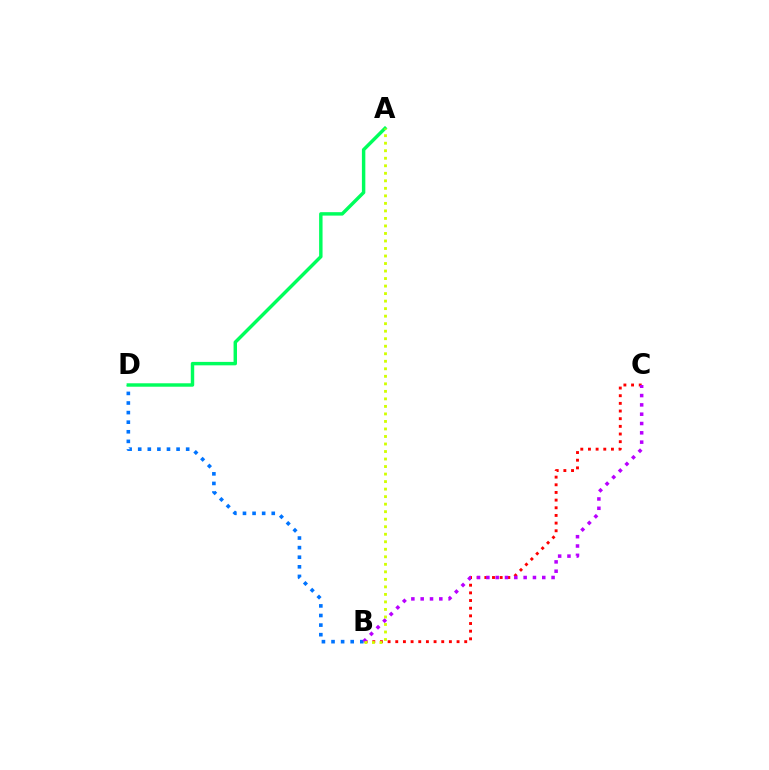{('B', 'C'): [{'color': '#ff0000', 'line_style': 'dotted', 'thickness': 2.08}, {'color': '#b900ff', 'line_style': 'dotted', 'thickness': 2.53}], ('B', 'D'): [{'color': '#0074ff', 'line_style': 'dotted', 'thickness': 2.61}], ('A', 'D'): [{'color': '#00ff5c', 'line_style': 'solid', 'thickness': 2.48}], ('A', 'B'): [{'color': '#d1ff00', 'line_style': 'dotted', 'thickness': 2.04}]}